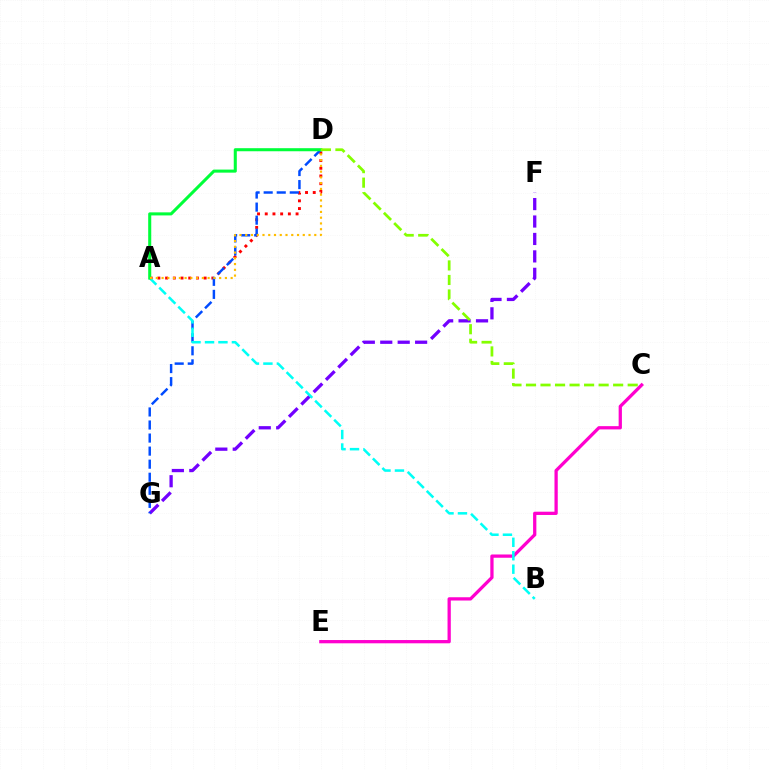{('F', 'G'): [{'color': '#7200ff', 'line_style': 'dashed', 'thickness': 2.37}], ('C', 'E'): [{'color': '#ff00cf', 'line_style': 'solid', 'thickness': 2.35}], ('A', 'D'): [{'color': '#ff0000', 'line_style': 'dotted', 'thickness': 2.09}, {'color': '#00ff39', 'line_style': 'solid', 'thickness': 2.2}, {'color': '#ffbd00', 'line_style': 'dotted', 'thickness': 1.56}], ('D', 'G'): [{'color': '#004bff', 'line_style': 'dashed', 'thickness': 1.77}], ('A', 'B'): [{'color': '#00fff6', 'line_style': 'dashed', 'thickness': 1.83}], ('C', 'D'): [{'color': '#84ff00', 'line_style': 'dashed', 'thickness': 1.97}]}